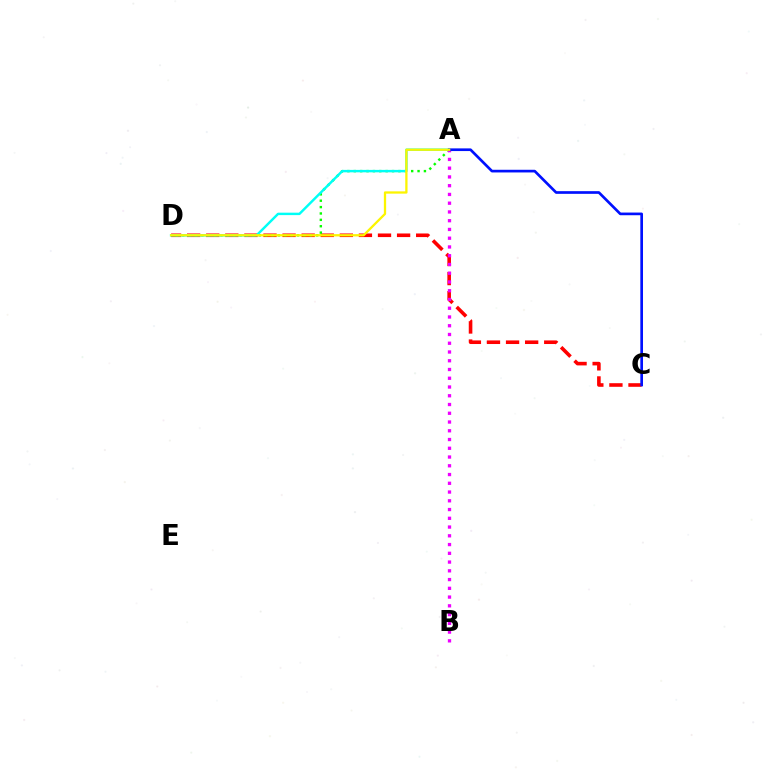{('C', 'D'): [{'color': '#ff0000', 'line_style': 'dashed', 'thickness': 2.59}], ('A', 'D'): [{'color': '#08ff00', 'line_style': 'dotted', 'thickness': 1.73}, {'color': '#00fff6', 'line_style': 'solid', 'thickness': 1.75}, {'color': '#fcf500', 'line_style': 'solid', 'thickness': 1.64}], ('A', 'B'): [{'color': '#ee00ff', 'line_style': 'dotted', 'thickness': 2.38}], ('A', 'C'): [{'color': '#0010ff', 'line_style': 'solid', 'thickness': 1.93}]}